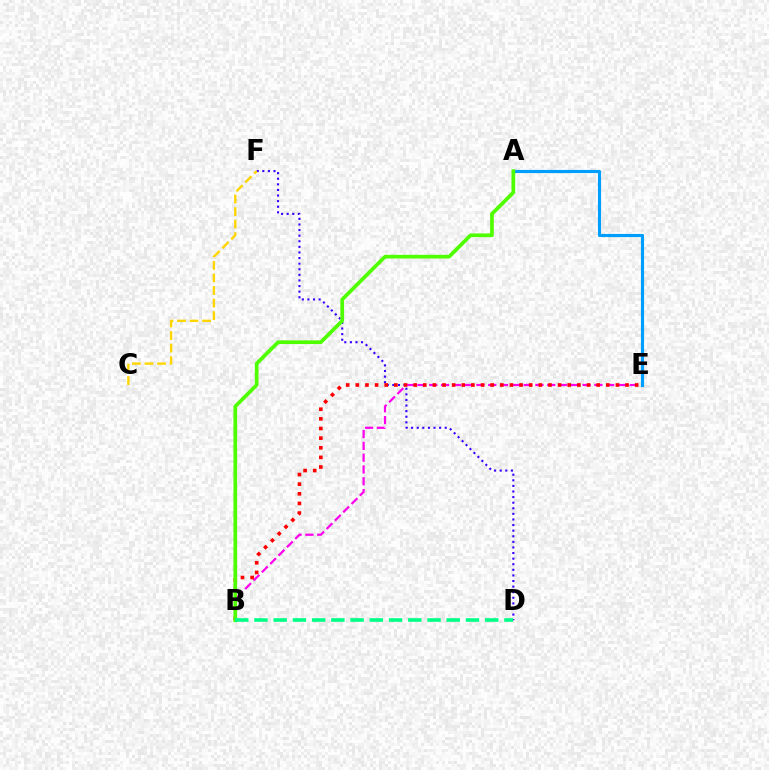{('D', 'F'): [{'color': '#3700ff', 'line_style': 'dotted', 'thickness': 1.52}], ('B', 'E'): [{'color': '#ff00ed', 'line_style': 'dashed', 'thickness': 1.6}, {'color': '#ff0000', 'line_style': 'dotted', 'thickness': 2.62}], ('C', 'F'): [{'color': '#ffd500', 'line_style': 'dashed', 'thickness': 1.7}], ('A', 'E'): [{'color': '#009eff', 'line_style': 'solid', 'thickness': 2.26}], ('A', 'B'): [{'color': '#4fff00', 'line_style': 'solid', 'thickness': 2.67}], ('B', 'D'): [{'color': '#00ff86', 'line_style': 'dashed', 'thickness': 2.61}]}